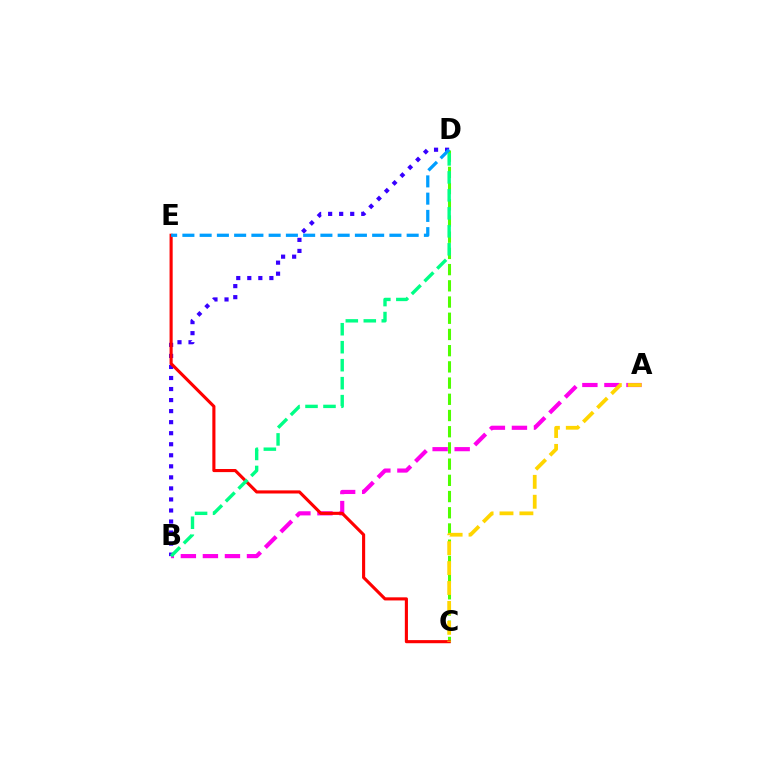{('C', 'D'): [{'color': '#4fff00', 'line_style': 'dashed', 'thickness': 2.2}], ('A', 'B'): [{'color': '#ff00ed', 'line_style': 'dashed', 'thickness': 2.99}], ('B', 'D'): [{'color': '#3700ff', 'line_style': 'dotted', 'thickness': 3.0}, {'color': '#00ff86', 'line_style': 'dashed', 'thickness': 2.44}], ('C', 'E'): [{'color': '#ff0000', 'line_style': 'solid', 'thickness': 2.24}], ('D', 'E'): [{'color': '#009eff', 'line_style': 'dashed', 'thickness': 2.34}], ('A', 'C'): [{'color': '#ffd500', 'line_style': 'dashed', 'thickness': 2.7}]}